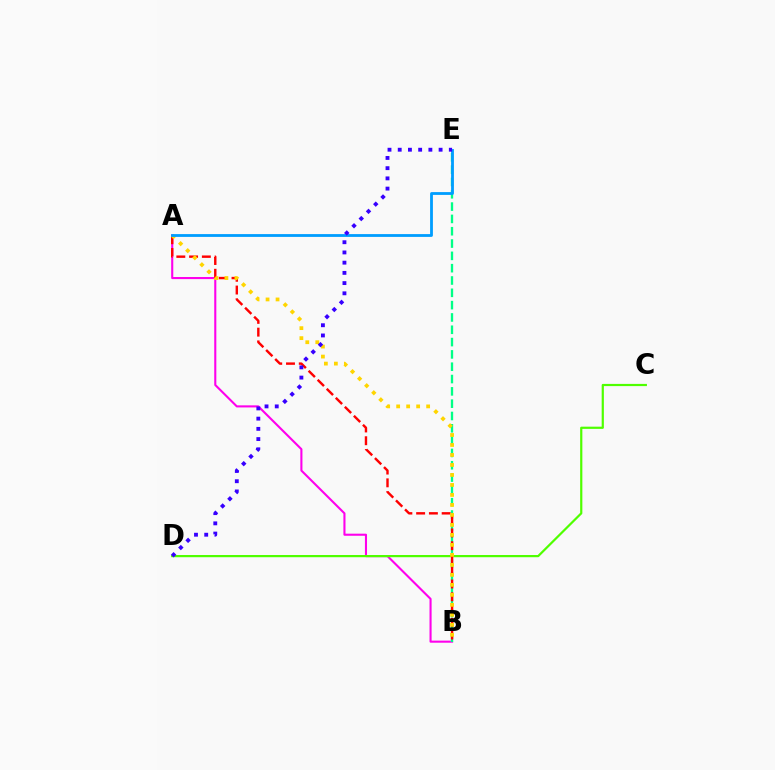{('A', 'B'): [{'color': '#ff00ed', 'line_style': 'solid', 'thickness': 1.51}, {'color': '#ff0000', 'line_style': 'dashed', 'thickness': 1.73}, {'color': '#ffd500', 'line_style': 'dotted', 'thickness': 2.71}], ('B', 'E'): [{'color': '#00ff86', 'line_style': 'dashed', 'thickness': 1.67}], ('C', 'D'): [{'color': '#4fff00', 'line_style': 'solid', 'thickness': 1.59}], ('A', 'E'): [{'color': '#009eff', 'line_style': 'solid', 'thickness': 2.02}], ('D', 'E'): [{'color': '#3700ff', 'line_style': 'dotted', 'thickness': 2.78}]}